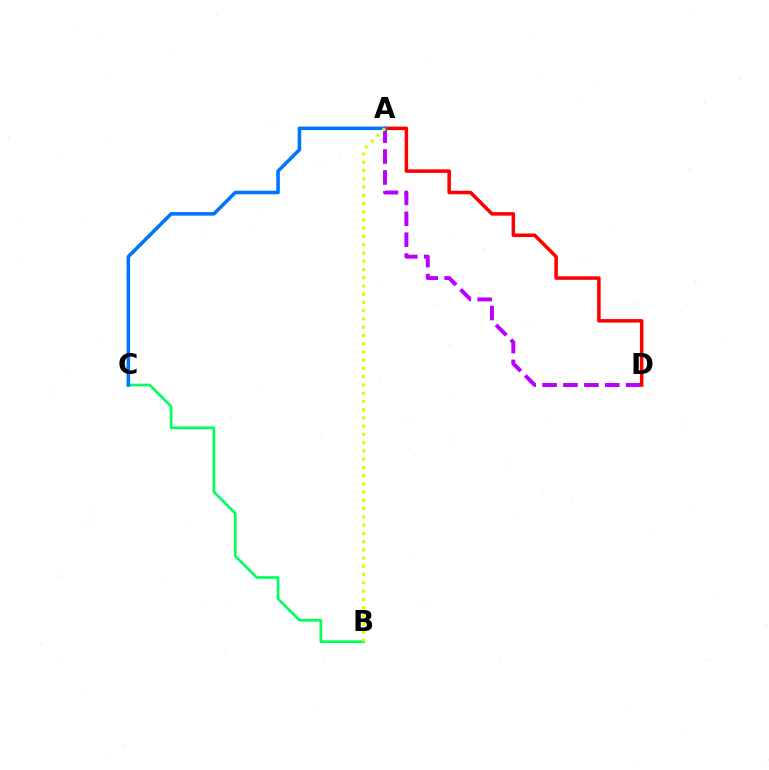{('A', 'D'): [{'color': '#b900ff', 'line_style': 'dashed', 'thickness': 2.84}, {'color': '#ff0000', 'line_style': 'solid', 'thickness': 2.53}], ('B', 'C'): [{'color': '#00ff5c', 'line_style': 'solid', 'thickness': 1.94}], ('A', 'C'): [{'color': '#0074ff', 'line_style': 'solid', 'thickness': 2.56}], ('A', 'B'): [{'color': '#d1ff00', 'line_style': 'dotted', 'thickness': 2.24}]}